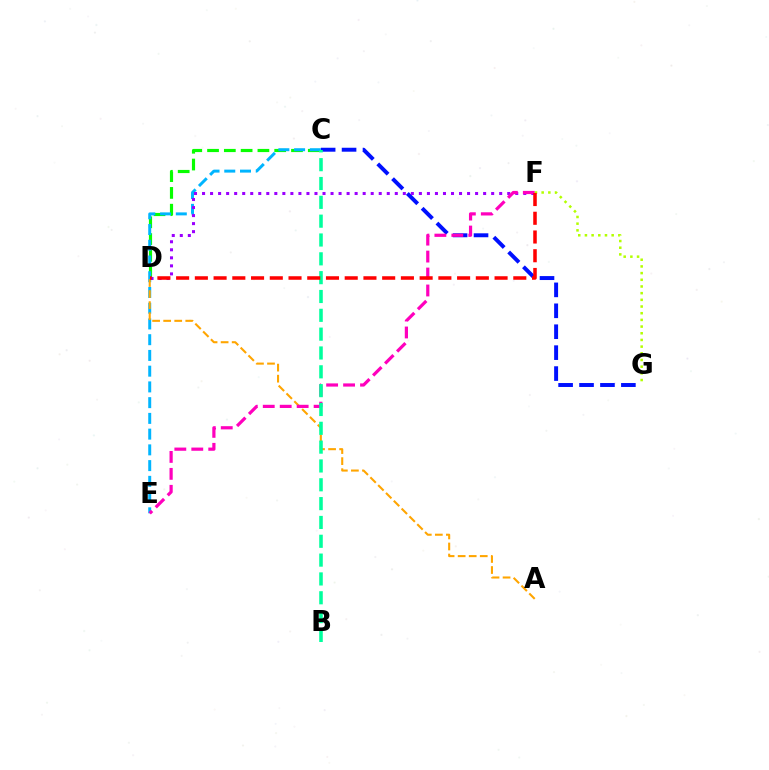{('C', 'D'): [{'color': '#08ff00', 'line_style': 'dashed', 'thickness': 2.28}], ('C', 'G'): [{'color': '#0010ff', 'line_style': 'dashed', 'thickness': 2.84}], ('C', 'E'): [{'color': '#00b5ff', 'line_style': 'dashed', 'thickness': 2.14}], ('D', 'F'): [{'color': '#9b00ff', 'line_style': 'dotted', 'thickness': 2.18}, {'color': '#ff0000', 'line_style': 'dashed', 'thickness': 2.54}], ('A', 'D'): [{'color': '#ffa500', 'line_style': 'dashed', 'thickness': 1.5}], ('E', 'F'): [{'color': '#ff00bd', 'line_style': 'dashed', 'thickness': 2.3}], ('F', 'G'): [{'color': '#b3ff00', 'line_style': 'dotted', 'thickness': 1.82}], ('B', 'C'): [{'color': '#00ff9d', 'line_style': 'dashed', 'thickness': 2.56}]}